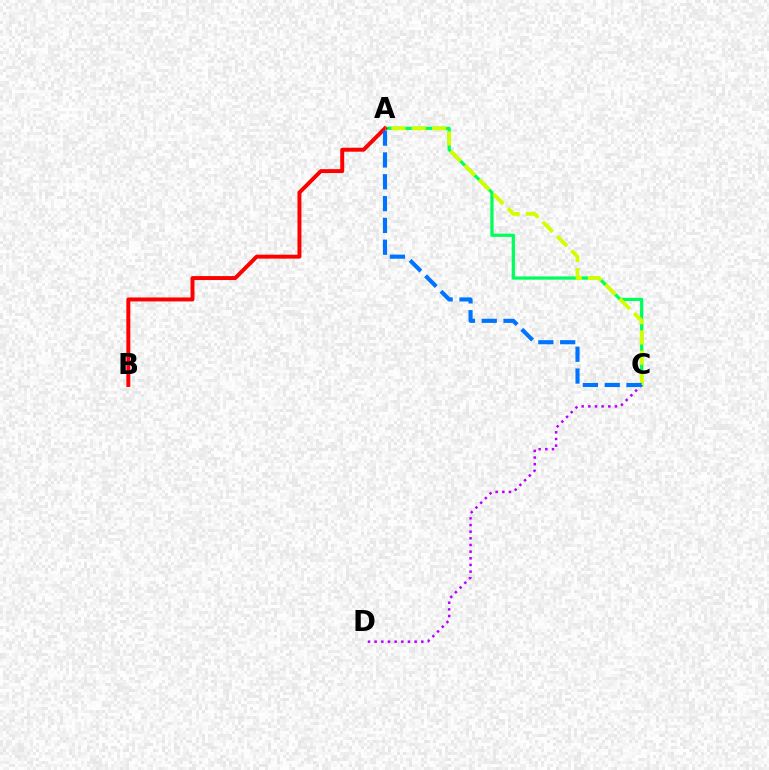{('A', 'C'): [{'color': '#00ff5c', 'line_style': 'solid', 'thickness': 2.33}, {'color': '#d1ff00', 'line_style': 'dashed', 'thickness': 2.75}, {'color': '#0074ff', 'line_style': 'dashed', 'thickness': 2.97}], ('C', 'D'): [{'color': '#b900ff', 'line_style': 'dotted', 'thickness': 1.81}], ('A', 'B'): [{'color': '#ff0000', 'line_style': 'solid', 'thickness': 2.84}]}